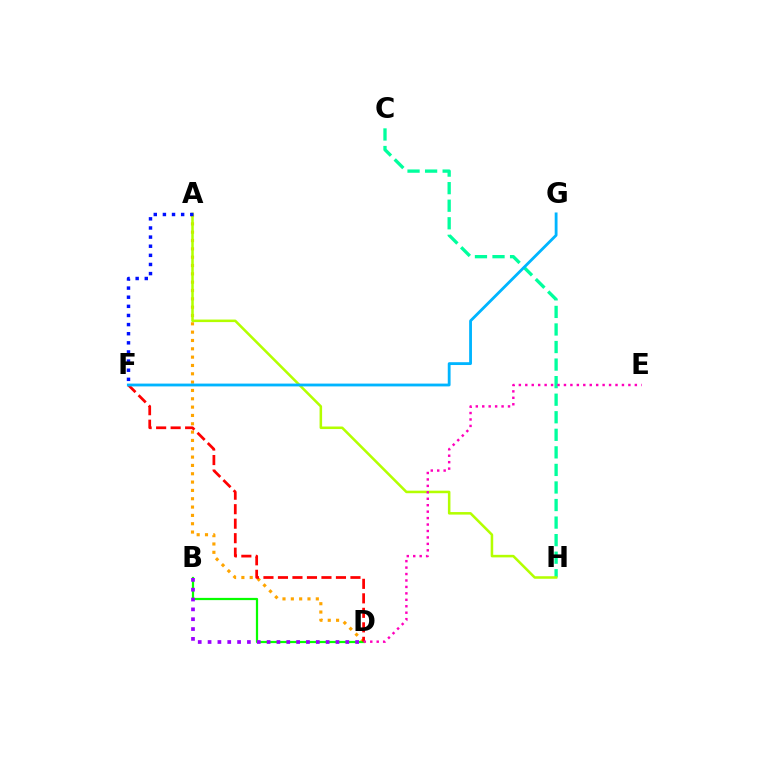{('A', 'D'): [{'color': '#ffa500', 'line_style': 'dotted', 'thickness': 2.26}], ('C', 'H'): [{'color': '#00ff9d', 'line_style': 'dashed', 'thickness': 2.38}], ('B', 'D'): [{'color': '#08ff00', 'line_style': 'solid', 'thickness': 1.6}, {'color': '#9b00ff', 'line_style': 'dotted', 'thickness': 2.67}], ('D', 'F'): [{'color': '#ff0000', 'line_style': 'dashed', 'thickness': 1.97}], ('A', 'H'): [{'color': '#b3ff00', 'line_style': 'solid', 'thickness': 1.83}], ('A', 'F'): [{'color': '#0010ff', 'line_style': 'dotted', 'thickness': 2.48}], ('D', 'E'): [{'color': '#ff00bd', 'line_style': 'dotted', 'thickness': 1.75}], ('F', 'G'): [{'color': '#00b5ff', 'line_style': 'solid', 'thickness': 2.03}]}